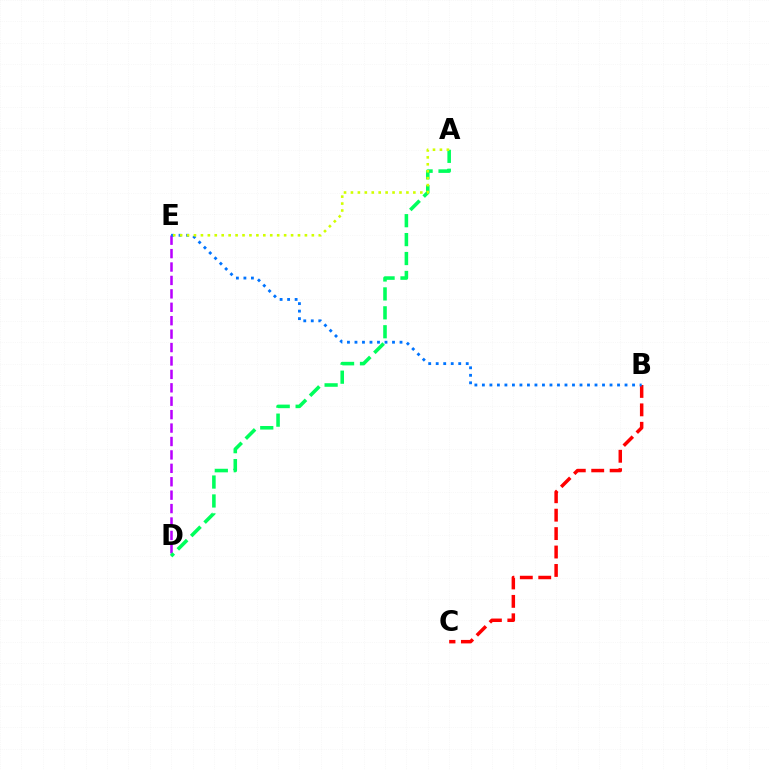{('B', 'C'): [{'color': '#ff0000', 'line_style': 'dashed', 'thickness': 2.5}], ('D', 'E'): [{'color': '#b900ff', 'line_style': 'dashed', 'thickness': 1.82}], ('A', 'D'): [{'color': '#00ff5c', 'line_style': 'dashed', 'thickness': 2.57}], ('B', 'E'): [{'color': '#0074ff', 'line_style': 'dotted', 'thickness': 2.04}], ('A', 'E'): [{'color': '#d1ff00', 'line_style': 'dotted', 'thickness': 1.88}]}